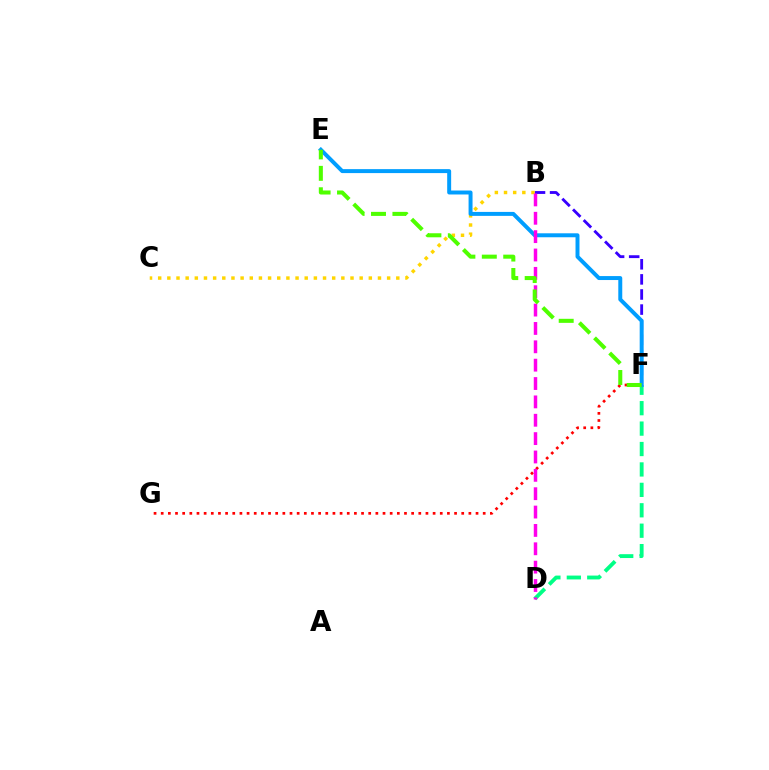{('D', 'F'): [{'color': '#00ff86', 'line_style': 'dashed', 'thickness': 2.77}], ('B', 'F'): [{'color': '#3700ff', 'line_style': 'dashed', 'thickness': 2.05}], ('B', 'C'): [{'color': '#ffd500', 'line_style': 'dotted', 'thickness': 2.49}], ('F', 'G'): [{'color': '#ff0000', 'line_style': 'dotted', 'thickness': 1.94}], ('E', 'F'): [{'color': '#009eff', 'line_style': 'solid', 'thickness': 2.85}, {'color': '#4fff00', 'line_style': 'dashed', 'thickness': 2.91}], ('B', 'D'): [{'color': '#ff00ed', 'line_style': 'dashed', 'thickness': 2.49}]}